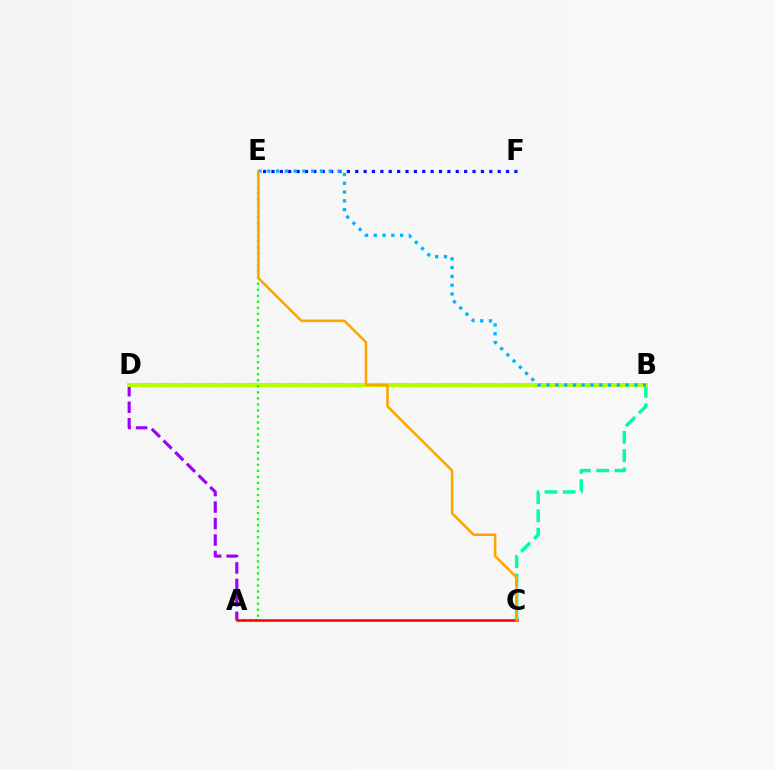{('B', 'D'): [{'color': '#ff00bd', 'line_style': 'dashed', 'thickness': 2.92}, {'color': '#b3ff00', 'line_style': 'solid', 'thickness': 2.87}], ('A', 'D'): [{'color': '#9b00ff', 'line_style': 'dashed', 'thickness': 2.24}], ('B', 'C'): [{'color': '#00ff9d', 'line_style': 'dashed', 'thickness': 2.48}], ('E', 'F'): [{'color': '#0010ff', 'line_style': 'dotted', 'thickness': 2.28}], ('A', 'E'): [{'color': '#08ff00', 'line_style': 'dotted', 'thickness': 1.64}], ('A', 'C'): [{'color': '#ff0000', 'line_style': 'solid', 'thickness': 1.83}], ('B', 'E'): [{'color': '#00b5ff', 'line_style': 'dotted', 'thickness': 2.39}], ('C', 'E'): [{'color': '#ffa500', 'line_style': 'solid', 'thickness': 1.83}]}